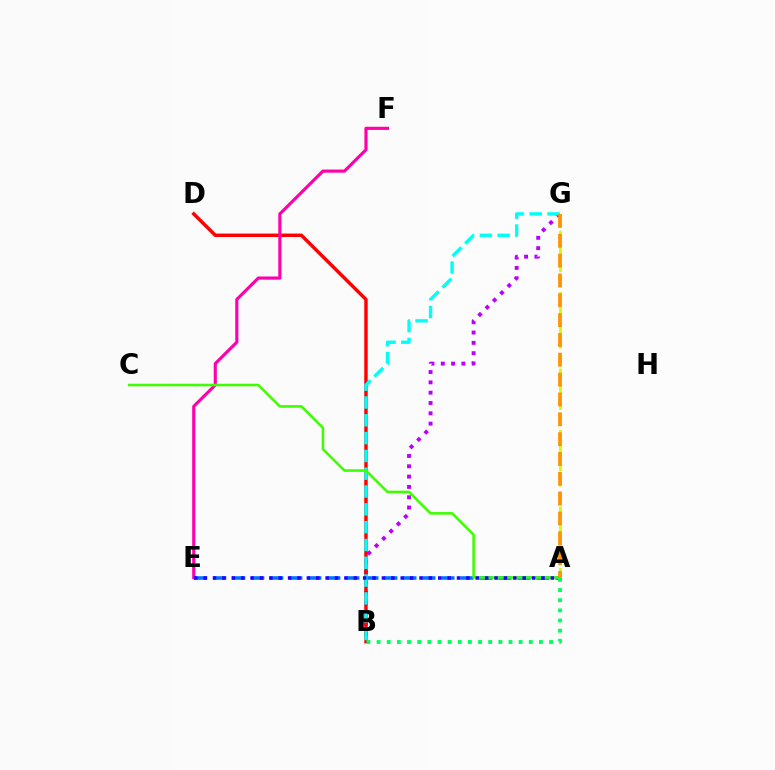{('B', 'G'): [{'color': '#b900ff', 'line_style': 'dotted', 'thickness': 2.8}, {'color': '#00fff6', 'line_style': 'dashed', 'thickness': 2.42}], ('A', 'E'): [{'color': '#0074ff', 'line_style': 'dashed', 'thickness': 2.58}, {'color': '#2500ff', 'line_style': 'dotted', 'thickness': 2.55}], ('B', 'D'): [{'color': '#ff0000', 'line_style': 'solid', 'thickness': 2.47}], ('E', 'F'): [{'color': '#ff00ac', 'line_style': 'solid', 'thickness': 2.26}], ('A', 'C'): [{'color': '#3dff00', 'line_style': 'solid', 'thickness': 1.83}], ('A', 'G'): [{'color': '#d1ff00', 'line_style': 'dashed', 'thickness': 2.08}, {'color': '#ff9400', 'line_style': 'dashed', 'thickness': 2.69}], ('A', 'B'): [{'color': '#00ff5c', 'line_style': 'dotted', 'thickness': 2.76}]}